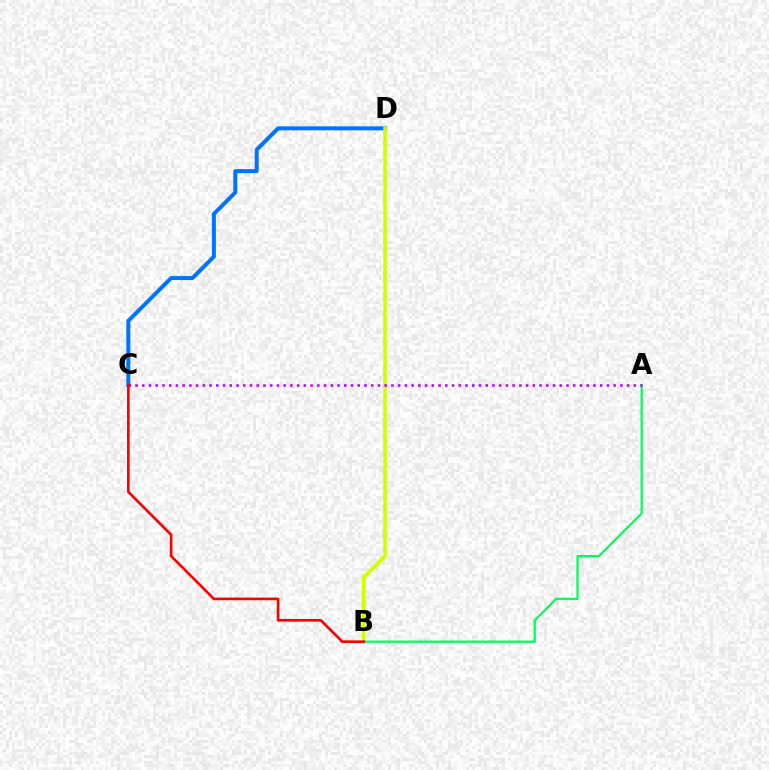{('C', 'D'): [{'color': '#0074ff', 'line_style': 'solid', 'thickness': 2.87}], ('B', 'D'): [{'color': '#d1ff00', 'line_style': 'solid', 'thickness': 2.57}], ('A', 'B'): [{'color': '#00ff5c', 'line_style': 'solid', 'thickness': 1.63}], ('A', 'C'): [{'color': '#b900ff', 'line_style': 'dotted', 'thickness': 1.83}], ('B', 'C'): [{'color': '#ff0000', 'line_style': 'solid', 'thickness': 1.9}]}